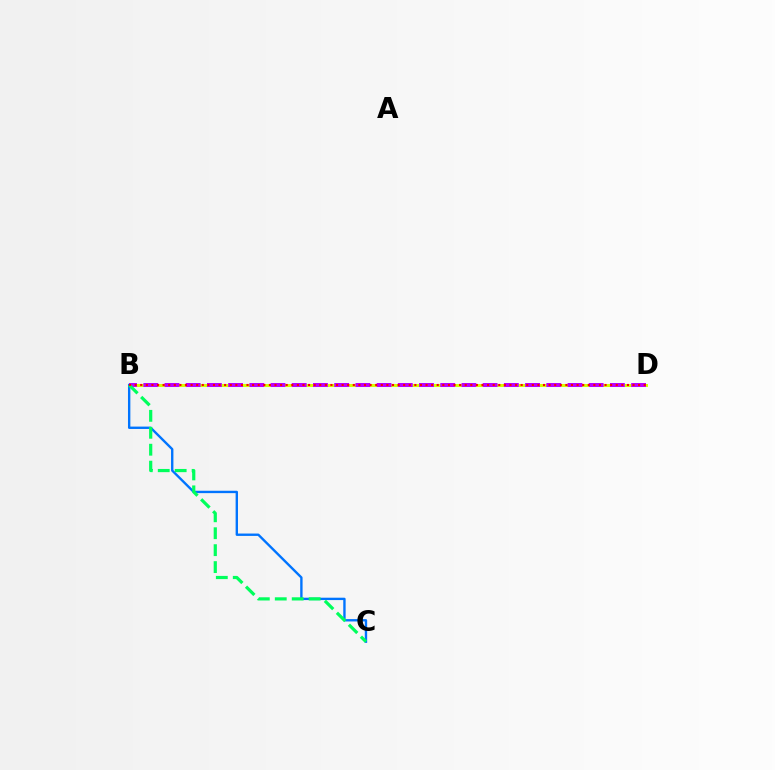{('B', 'D'): [{'color': '#d1ff00', 'line_style': 'solid', 'thickness': 2.18}, {'color': '#b900ff', 'line_style': 'dashed', 'thickness': 2.88}, {'color': '#ff0000', 'line_style': 'dotted', 'thickness': 1.52}], ('B', 'C'): [{'color': '#0074ff', 'line_style': 'solid', 'thickness': 1.71}, {'color': '#00ff5c', 'line_style': 'dashed', 'thickness': 2.3}]}